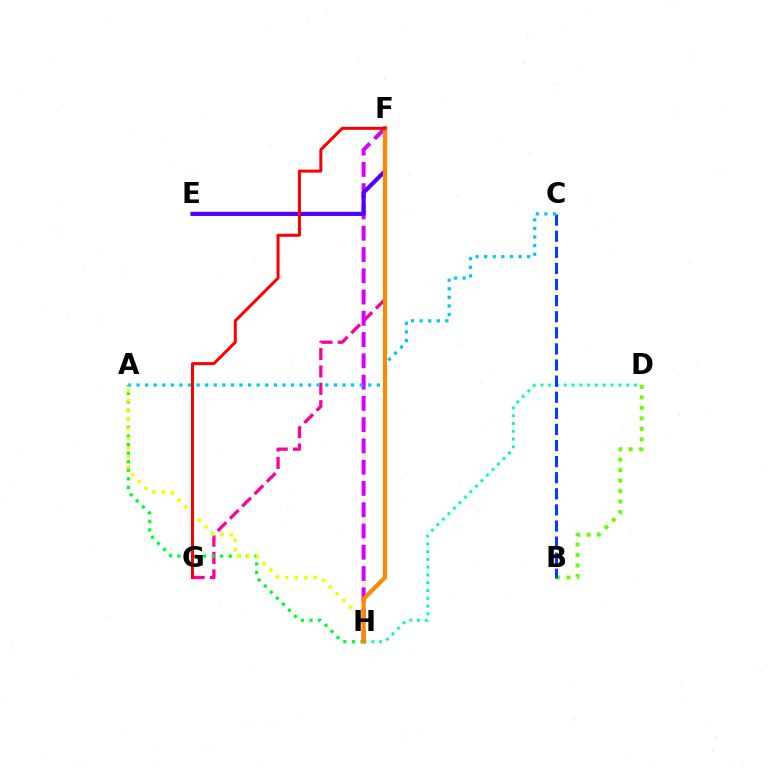{('B', 'D'): [{'color': '#66ff00', 'line_style': 'dotted', 'thickness': 2.84}], ('D', 'H'): [{'color': '#00ffaf', 'line_style': 'dotted', 'thickness': 2.12}], ('F', 'G'): [{'color': '#ff00a0', 'line_style': 'dashed', 'thickness': 2.36}, {'color': '#ff0000', 'line_style': 'solid', 'thickness': 2.16}], ('A', 'H'): [{'color': '#00ff27', 'line_style': 'dotted', 'thickness': 2.33}, {'color': '#eeff00', 'line_style': 'dotted', 'thickness': 2.59}], ('F', 'H'): [{'color': '#d600ff', 'line_style': 'dashed', 'thickness': 2.89}, {'color': '#ff8800', 'line_style': 'solid', 'thickness': 2.98}], ('B', 'C'): [{'color': '#003fff', 'line_style': 'dashed', 'thickness': 2.19}], ('A', 'C'): [{'color': '#00c7ff', 'line_style': 'dotted', 'thickness': 2.33}], ('E', 'F'): [{'color': '#4f00ff', 'line_style': 'solid', 'thickness': 2.99}]}